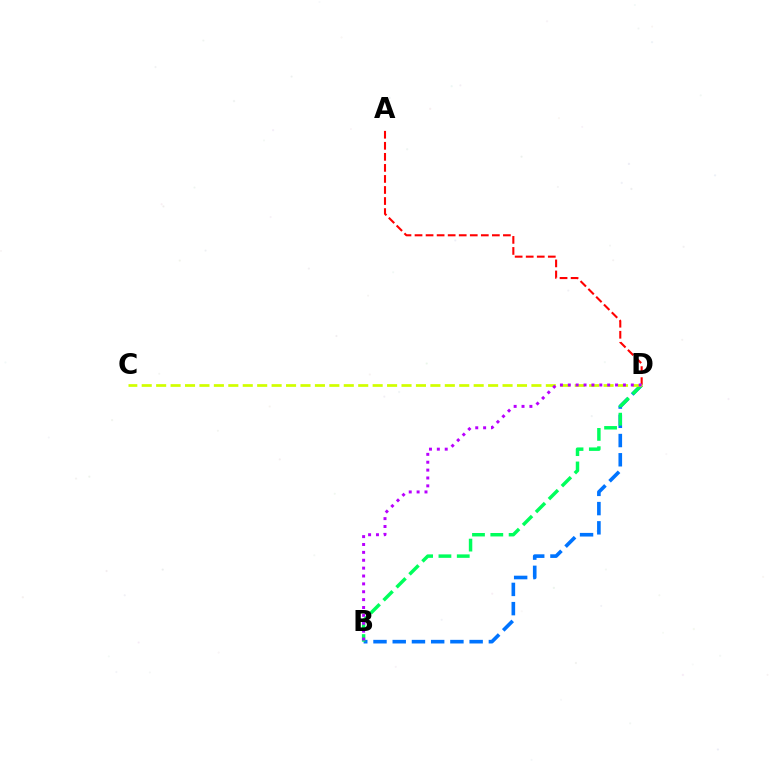{('A', 'D'): [{'color': '#ff0000', 'line_style': 'dashed', 'thickness': 1.5}], ('B', 'D'): [{'color': '#0074ff', 'line_style': 'dashed', 'thickness': 2.61}, {'color': '#00ff5c', 'line_style': 'dashed', 'thickness': 2.49}, {'color': '#b900ff', 'line_style': 'dotted', 'thickness': 2.14}], ('C', 'D'): [{'color': '#d1ff00', 'line_style': 'dashed', 'thickness': 1.96}]}